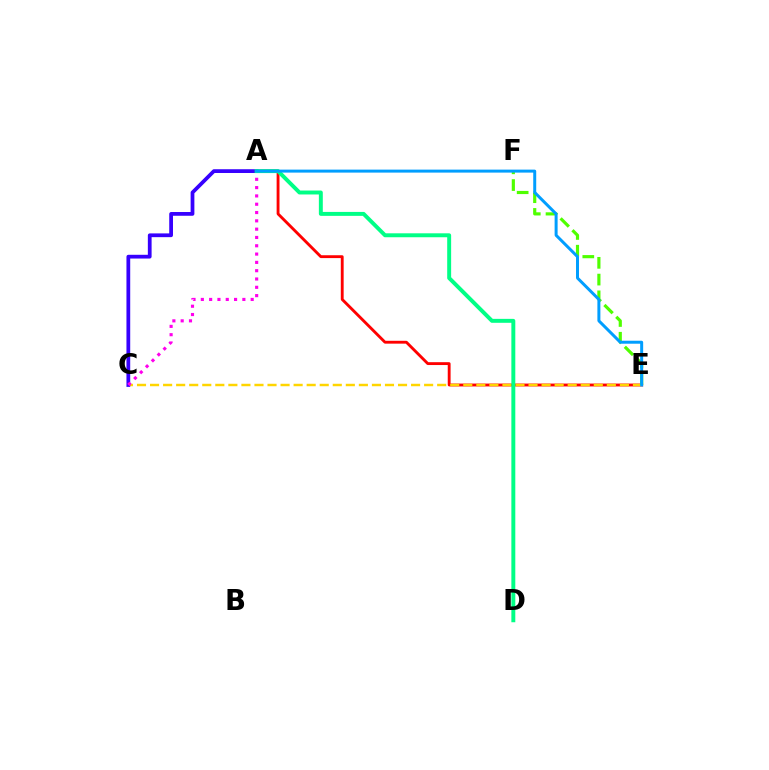{('A', 'E'): [{'color': '#ff0000', 'line_style': 'solid', 'thickness': 2.06}, {'color': '#009eff', 'line_style': 'solid', 'thickness': 2.15}], ('C', 'E'): [{'color': '#ffd500', 'line_style': 'dashed', 'thickness': 1.77}], ('E', 'F'): [{'color': '#4fff00', 'line_style': 'dashed', 'thickness': 2.28}], ('A', 'C'): [{'color': '#3700ff', 'line_style': 'solid', 'thickness': 2.71}, {'color': '#ff00ed', 'line_style': 'dotted', 'thickness': 2.26}], ('A', 'D'): [{'color': '#00ff86', 'line_style': 'solid', 'thickness': 2.84}]}